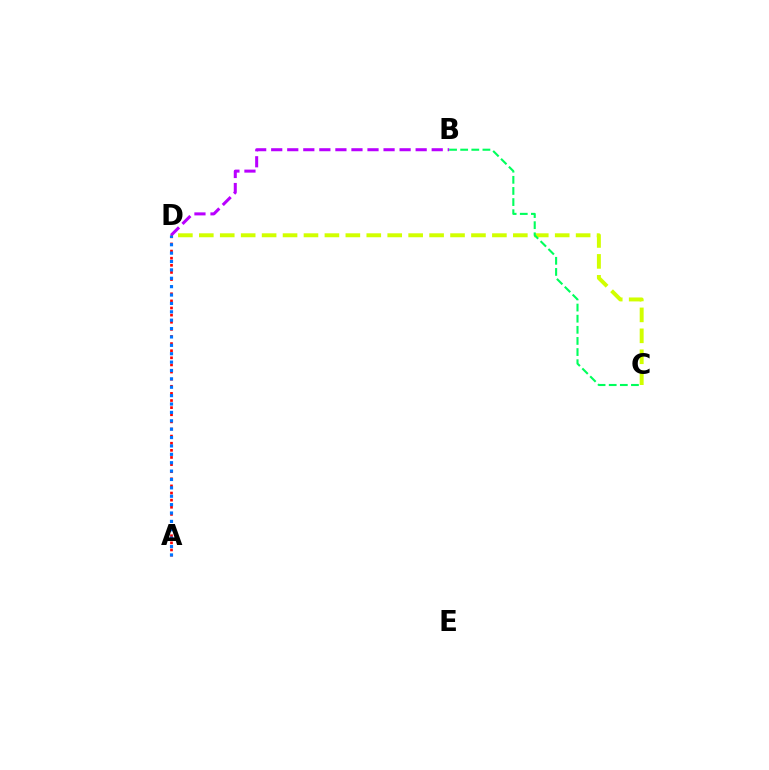{('C', 'D'): [{'color': '#d1ff00', 'line_style': 'dashed', 'thickness': 2.84}], ('B', 'D'): [{'color': '#b900ff', 'line_style': 'dashed', 'thickness': 2.18}], ('B', 'C'): [{'color': '#00ff5c', 'line_style': 'dashed', 'thickness': 1.51}], ('A', 'D'): [{'color': '#ff0000', 'line_style': 'dotted', 'thickness': 1.93}, {'color': '#0074ff', 'line_style': 'dotted', 'thickness': 2.28}]}